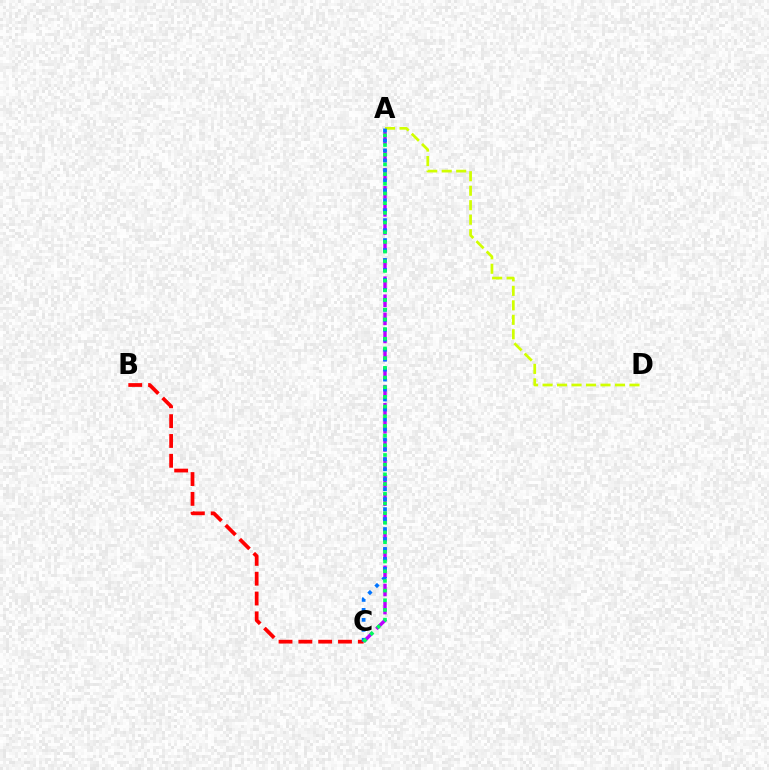{('A', 'D'): [{'color': '#d1ff00', 'line_style': 'dashed', 'thickness': 1.97}], ('A', 'C'): [{'color': '#b900ff', 'line_style': 'dashed', 'thickness': 2.46}, {'color': '#0074ff', 'line_style': 'dotted', 'thickness': 2.71}, {'color': '#00ff5c', 'line_style': 'dotted', 'thickness': 2.63}], ('B', 'C'): [{'color': '#ff0000', 'line_style': 'dashed', 'thickness': 2.69}]}